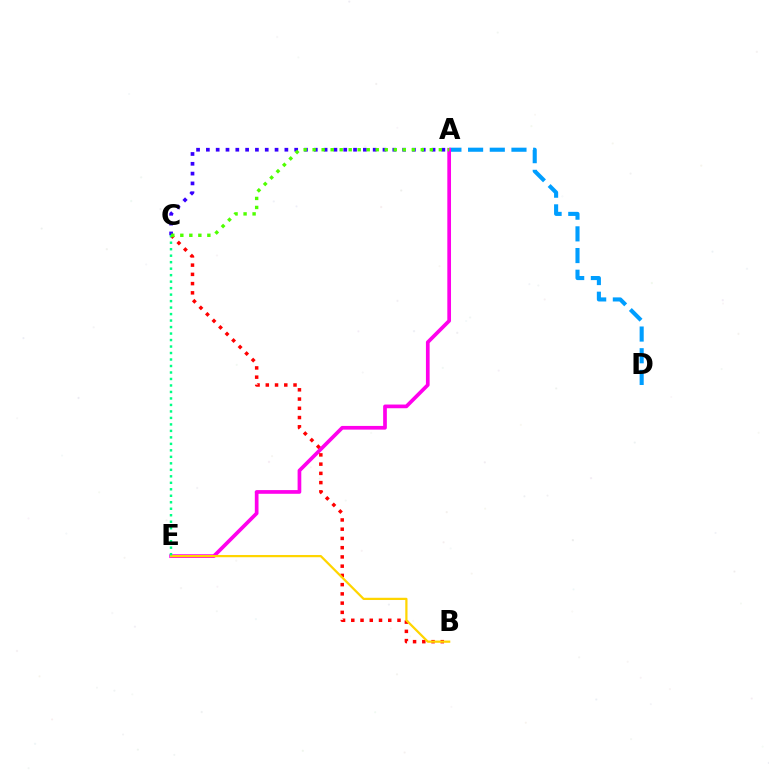{('A', 'D'): [{'color': '#009eff', 'line_style': 'dashed', 'thickness': 2.95}], ('A', 'E'): [{'color': '#ff00ed', 'line_style': 'solid', 'thickness': 2.66}], ('B', 'C'): [{'color': '#ff0000', 'line_style': 'dotted', 'thickness': 2.51}], ('A', 'C'): [{'color': '#3700ff', 'line_style': 'dotted', 'thickness': 2.67}, {'color': '#4fff00', 'line_style': 'dotted', 'thickness': 2.45}], ('B', 'E'): [{'color': '#ffd500', 'line_style': 'solid', 'thickness': 1.61}], ('C', 'E'): [{'color': '#00ff86', 'line_style': 'dotted', 'thickness': 1.76}]}